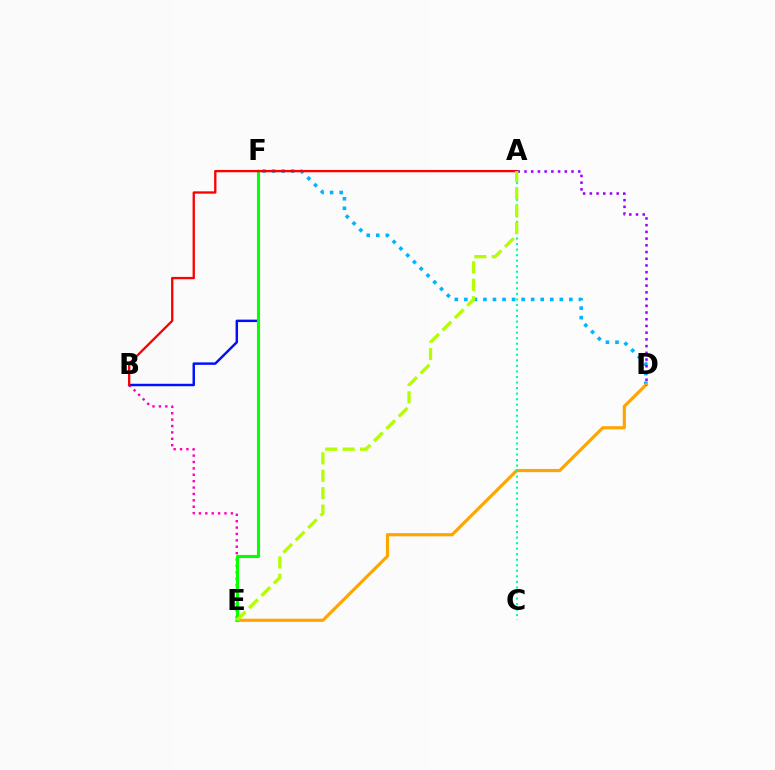{('B', 'E'): [{'color': '#ff00bd', 'line_style': 'dotted', 'thickness': 1.74}], ('D', 'F'): [{'color': '#00b5ff', 'line_style': 'dotted', 'thickness': 2.59}], ('D', 'E'): [{'color': '#ffa500', 'line_style': 'solid', 'thickness': 2.28}], ('A', 'D'): [{'color': '#9b00ff', 'line_style': 'dotted', 'thickness': 1.83}], ('B', 'F'): [{'color': '#0010ff', 'line_style': 'solid', 'thickness': 1.77}], ('A', 'C'): [{'color': '#00ff9d', 'line_style': 'dotted', 'thickness': 1.5}], ('E', 'F'): [{'color': '#08ff00', 'line_style': 'solid', 'thickness': 2.23}], ('A', 'B'): [{'color': '#ff0000', 'line_style': 'solid', 'thickness': 1.67}], ('A', 'E'): [{'color': '#b3ff00', 'line_style': 'dashed', 'thickness': 2.37}]}